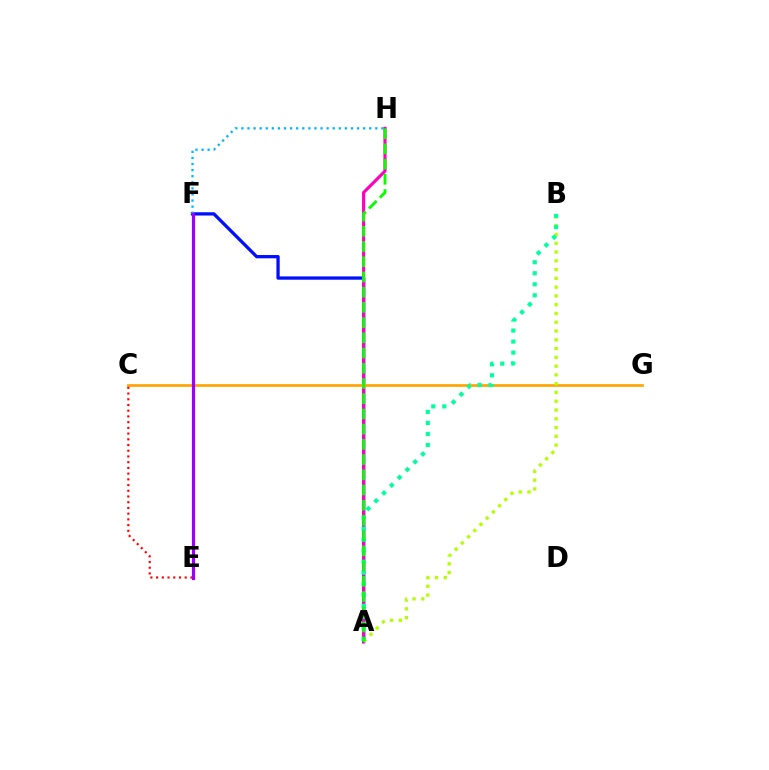{('A', 'F'): [{'color': '#0010ff', 'line_style': 'solid', 'thickness': 2.36}], ('A', 'H'): [{'color': '#ff00bd', 'line_style': 'solid', 'thickness': 2.25}, {'color': '#08ff00', 'line_style': 'dashed', 'thickness': 2.07}], ('C', 'G'): [{'color': '#ffa500', 'line_style': 'solid', 'thickness': 1.95}], ('C', 'E'): [{'color': '#ff0000', 'line_style': 'dotted', 'thickness': 1.55}], ('F', 'H'): [{'color': '#00b5ff', 'line_style': 'dotted', 'thickness': 1.65}], ('A', 'B'): [{'color': '#b3ff00', 'line_style': 'dotted', 'thickness': 2.38}, {'color': '#00ff9d', 'line_style': 'dotted', 'thickness': 3.0}], ('E', 'F'): [{'color': '#9b00ff', 'line_style': 'solid', 'thickness': 2.28}]}